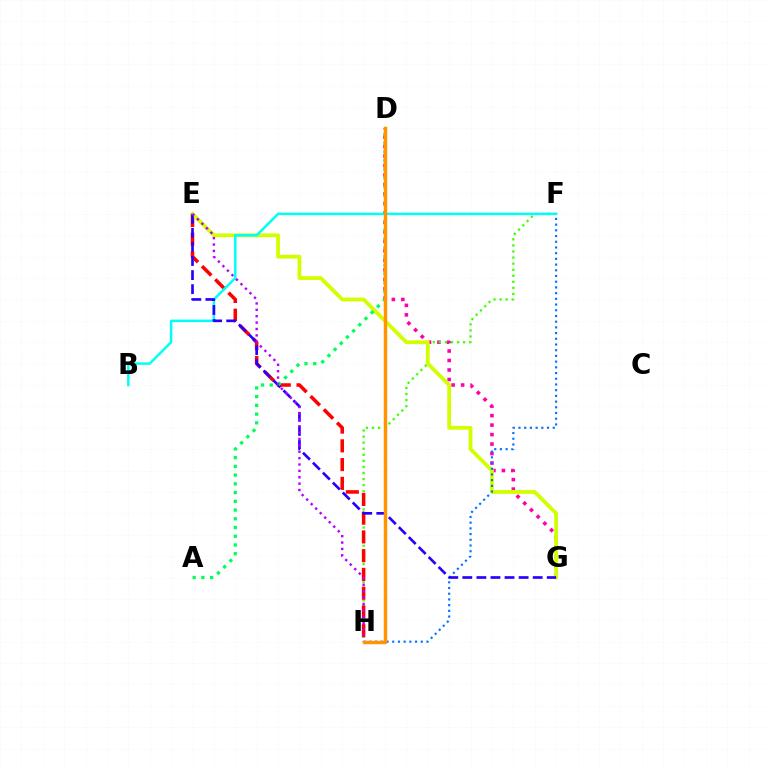{('D', 'G'): [{'color': '#ff00ac', 'line_style': 'dotted', 'thickness': 2.58}], ('F', 'H'): [{'color': '#3dff00', 'line_style': 'dotted', 'thickness': 1.65}, {'color': '#0074ff', 'line_style': 'dotted', 'thickness': 1.55}], ('E', 'H'): [{'color': '#ff0000', 'line_style': 'dashed', 'thickness': 2.55}, {'color': '#b900ff', 'line_style': 'dotted', 'thickness': 1.73}], ('E', 'G'): [{'color': '#d1ff00', 'line_style': 'solid', 'thickness': 2.73}, {'color': '#2500ff', 'line_style': 'dashed', 'thickness': 1.91}], ('B', 'F'): [{'color': '#00fff6', 'line_style': 'solid', 'thickness': 1.8}], ('A', 'D'): [{'color': '#00ff5c', 'line_style': 'dotted', 'thickness': 2.37}], ('D', 'H'): [{'color': '#ff9400', 'line_style': 'solid', 'thickness': 2.48}]}